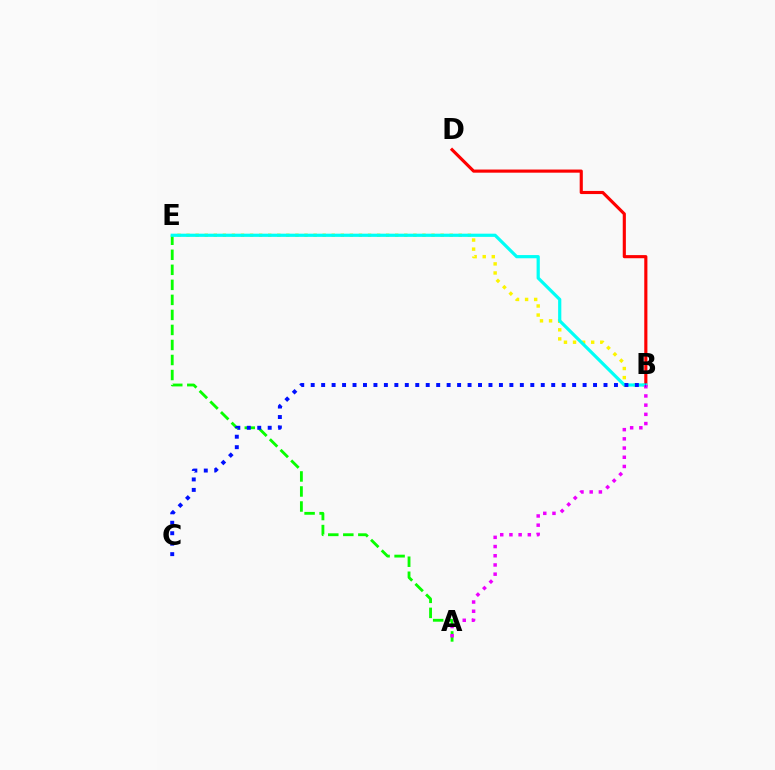{('A', 'E'): [{'color': '#08ff00', 'line_style': 'dashed', 'thickness': 2.04}], ('B', 'E'): [{'color': '#fcf500', 'line_style': 'dotted', 'thickness': 2.46}, {'color': '#00fff6', 'line_style': 'solid', 'thickness': 2.3}], ('B', 'D'): [{'color': '#ff0000', 'line_style': 'solid', 'thickness': 2.26}], ('A', 'B'): [{'color': '#ee00ff', 'line_style': 'dotted', 'thickness': 2.5}], ('B', 'C'): [{'color': '#0010ff', 'line_style': 'dotted', 'thickness': 2.84}]}